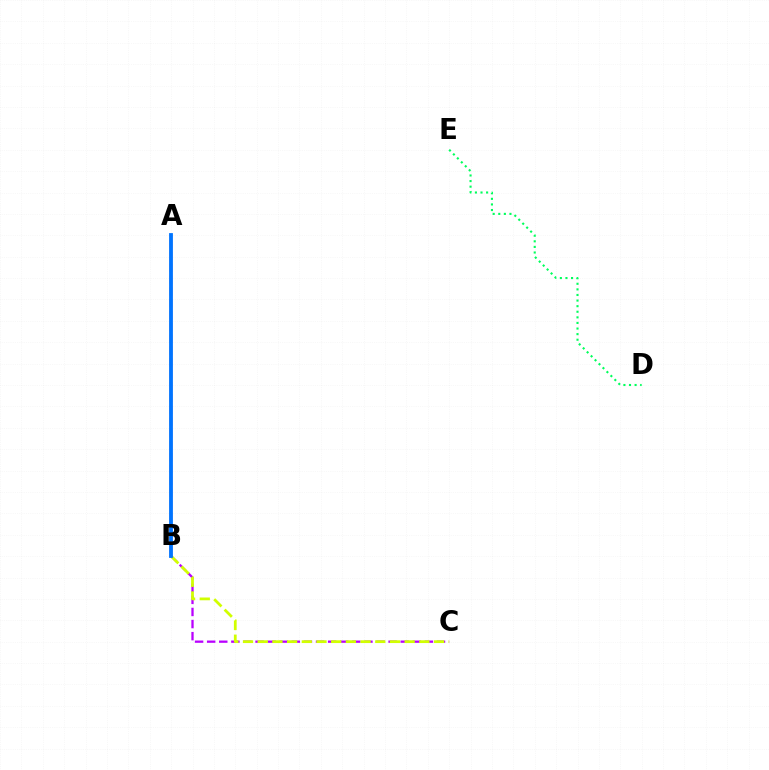{('A', 'B'): [{'color': '#ff0000', 'line_style': 'dashed', 'thickness': 1.61}, {'color': '#0074ff', 'line_style': 'solid', 'thickness': 2.74}], ('B', 'C'): [{'color': '#b900ff', 'line_style': 'dashed', 'thickness': 1.64}, {'color': '#d1ff00', 'line_style': 'dashed', 'thickness': 2.0}], ('D', 'E'): [{'color': '#00ff5c', 'line_style': 'dotted', 'thickness': 1.52}]}